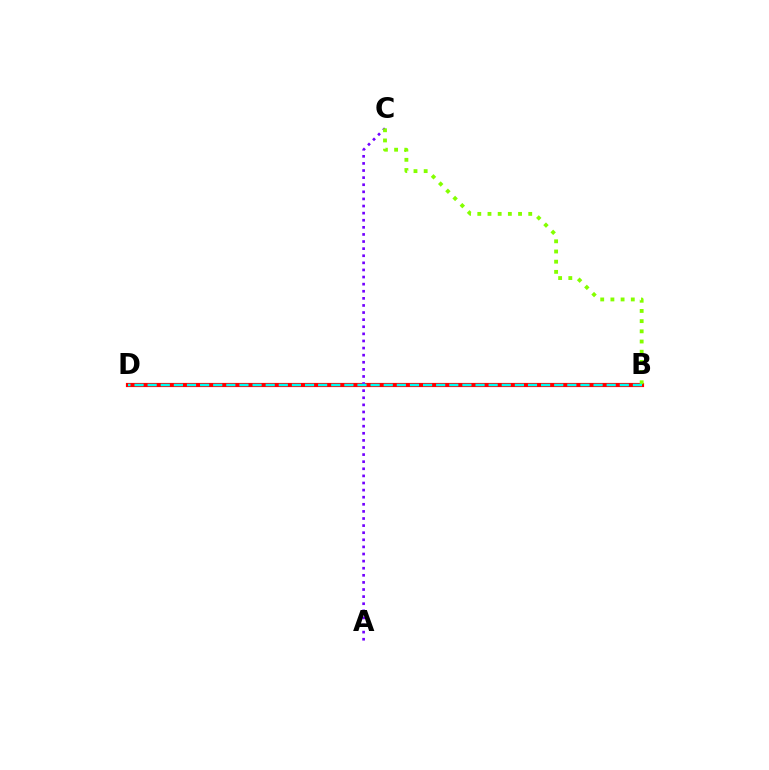{('B', 'D'): [{'color': '#ff0000', 'line_style': 'solid', 'thickness': 3.0}, {'color': '#00fff6', 'line_style': 'dashed', 'thickness': 1.78}], ('A', 'C'): [{'color': '#7200ff', 'line_style': 'dotted', 'thickness': 1.93}], ('B', 'C'): [{'color': '#84ff00', 'line_style': 'dotted', 'thickness': 2.77}]}